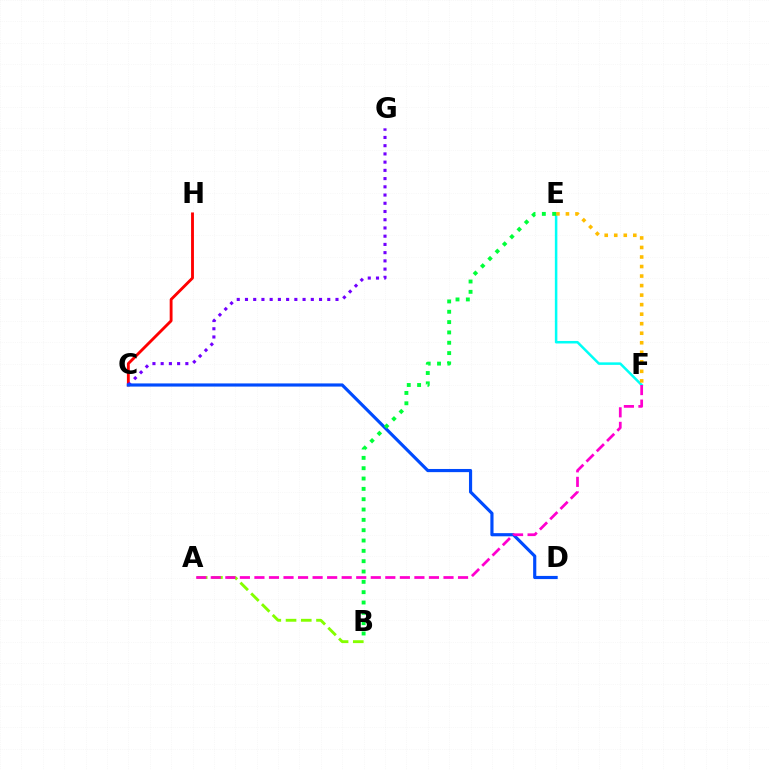{('C', 'H'): [{'color': '#ff0000', 'line_style': 'solid', 'thickness': 2.06}], ('C', 'G'): [{'color': '#7200ff', 'line_style': 'dotted', 'thickness': 2.24}], ('E', 'F'): [{'color': '#00fff6', 'line_style': 'solid', 'thickness': 1.81}, {'color': '#ffbd00', 'line_style': 'dotted', 'thickness': 2.59}], ('C', 'D'): [{'color': '#004bff', 'line_style': 'solid', 'thickness': 2.28}], ('A', 'B'): [{'color': '#84ff00', 'line_style': 'dashed', 'thickness': 2.07}], ('A', 'F'): [{'color': '#ff00cf', 'line_style': 'dashed', 'thickness': 1.98}], ('B', 'E'): [{'color': '#00ff39', 'line_style': 'dotted', 'thickness': 2.81}]}